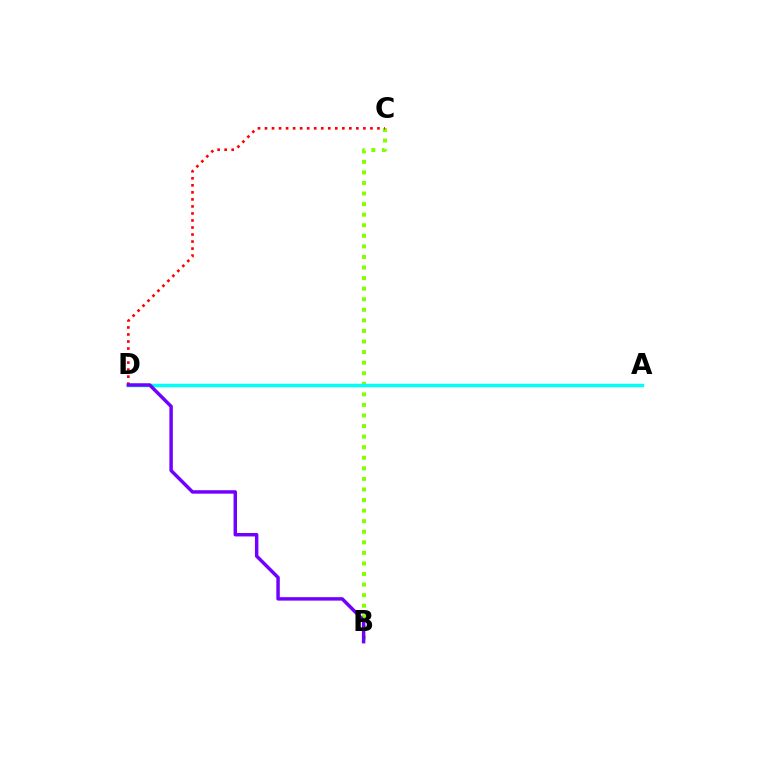{('B', 'C'): [{'color': '#84ff00', 'line_style': 'dotted', 'thickness': 2.87}], ('A', 'D'): [{'color': '#00fff6', 'line_style': 'solid', 'thickness': 2.5}], ('C', 'D'): [{'color': '#ff0000', 'line_style': 'dotted', 'thickness': 1.91}], ('B', 'D'): [{'color': '#7200ff', 'line_style': 'solid', 'thickness': 2.49}]}